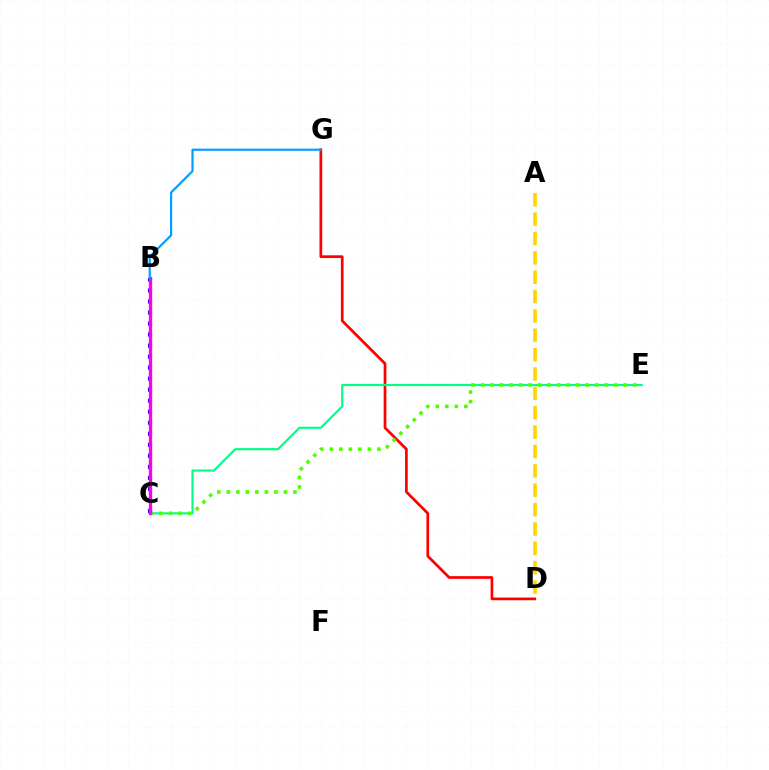{('A', 'D'): [{'color': '#ffd500', 'line_style': 'dashed', 'thickness': 2.63}], ('D', 'G'): [{'color': '#ff0000', 'line_style': 'solid', 'thickness': 1.95}], ('C', 'E'): [{'color': '#00ff86', 'line_style': 'solid', 'thickness': 1.56}, {'color': '#4fff00', 'line_style': 'dotted', 'thickness': 2.59}], ('B', 'C'): [{'color': '#3700ff', 'line_style': 'dotted', 'thickness': 2.99}, {'color': '#ff00ed', 'line_style': 'solid', 'thickness': 2.37}], ('B', 'G'): [{'color': '#009eff', 'line_style': 'solid', 'thickness': 1.57}]}